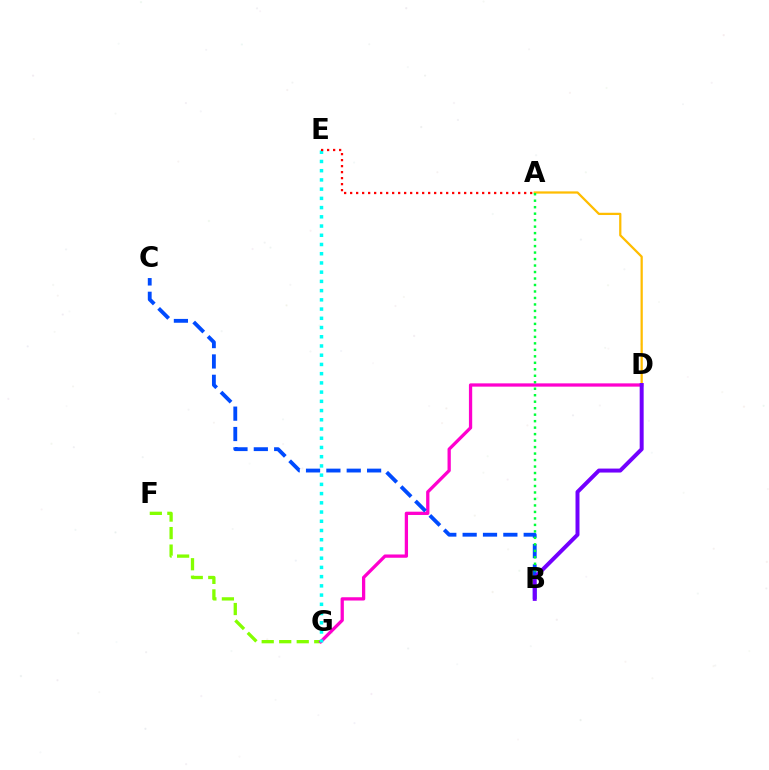{('A', 'D'): [{'color': '#ffbd00', 'line_style': 'solid', 'thickness': 1.62}], ('F', 'G'): [{'color': '#84ff00', 'line_style': 'dashed', 'thickness': 2.38}], ('D', 'G'): [{'color': '#ff00cf', 'line_style': 'solid', 'thickness': 2.36}], ('E', 'G'): [{'color': '#00fff6', 'line_style': 'dotted', 'thickness': 2.51}], ('B', 'C'): [{'color': '#004bff', 'line_style': 'dashed', 'thickness': 2.77}], ('A', 'B'): [{'color': '#00ff39', 'line_style': 'dotted', 'thickness': 1.76}], ('B', 'D'): [{'color': '#7200ff', 'line_style': 'solid', 'thickness': 2.86}], ('A', 'E'): [{'color': '#ff0000', 'line_style': 'dotted', 'thickness': 1.63}]}